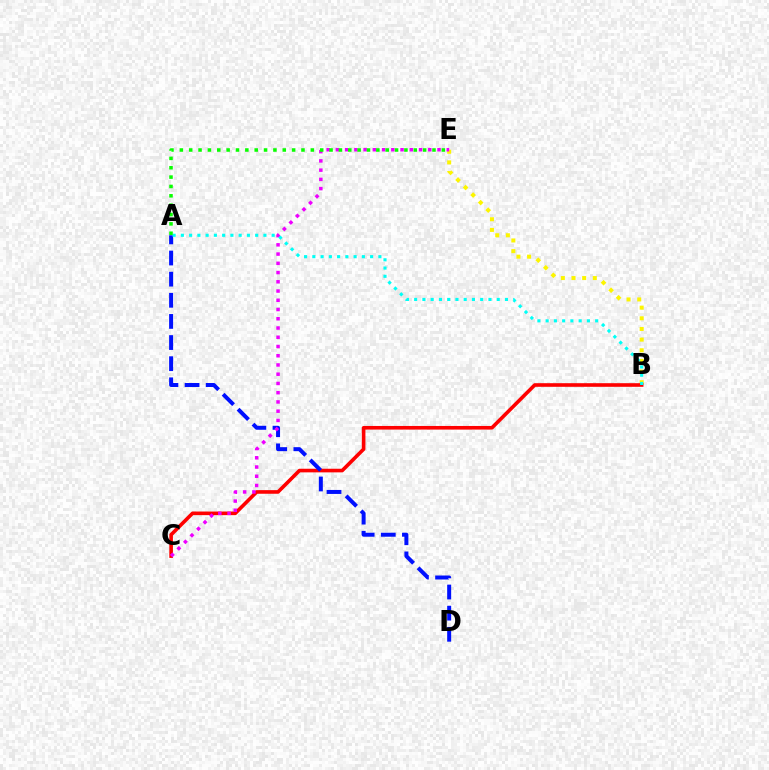{('B', 'E'): [{'color': '#fcf500', 'line_style': 'dotted', 'thickness': 2.89}], ('B', 'C'): [{'color': '#ff0000', 'line_style': 'solid', 'thickness': 2.6}], ('A', 'D'): [{'color': '#0010ff', 'line_style': 'dashed', 'thickness': 2.87}], ('C', 'E'): [{'color': '#ee00ff', 'line_style': 'dotted', 'thickness': 2.51}], ('A', 'B'): [{'color': '#00fff6', 'line_style': 'dotted', 'thickness': 2.24}], ('A', 'E'): [{'color': '#08ff00', 'line_style': 'dotted', 'thickness': 2.54}]}